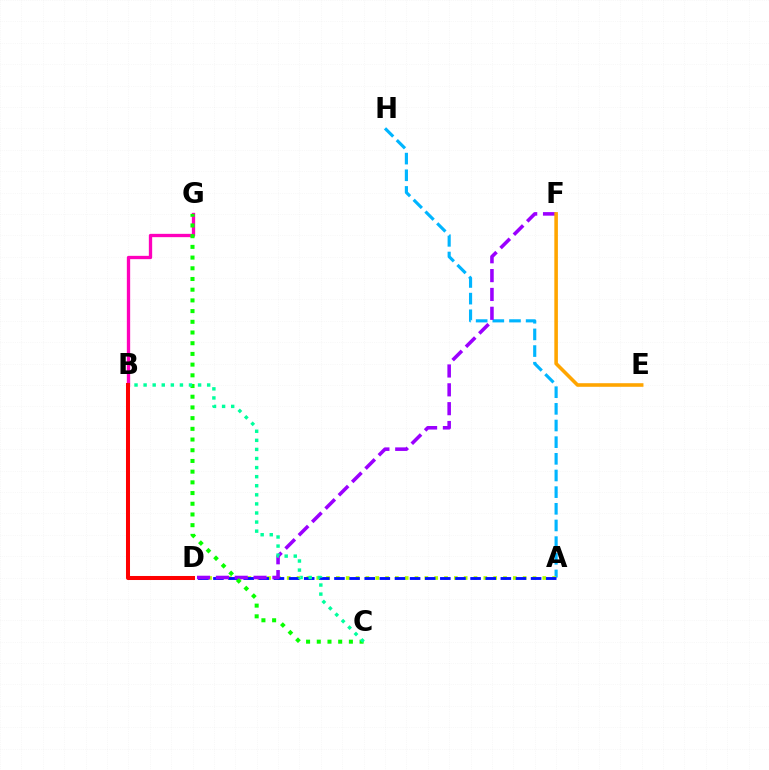{('A', 'H'): [{'color': '#00b5ff', 'line_style': 'dashed', 'thickness': 2.26}], ('A', 'D'): [{'color': '#b3ff00', 'line_style': 'dotted', 'thickness': 2.67}, {'color': '#0010ff', 'line_style': 'dashed', 'thickness': 2.05}], ('D', 'F'): [{'color': '#9b00ff', 'line_style': 'dashed', 'thickness': 2.56}], ('B', 'G'): [{'color': '#ff00bd', 'line_style': 'solid', 'thickness': 2.39}], ('C', 'G'): [{'color': '#08ff00', 'line_style': 'dotted', 'thickness': 2.91}], ('B', 'C'): [{'color': '#00ff9d', 'line_style': 'dotted', 'thickness': 2.47}], ('E', 'F'): [{'color': '#ffa500', 'line_style': 'solid', 'thickness': 2.57}], ('B', 'D'): [{'color': '#ff0000', 'line_style': 'solid', 'thickness': 2.9}]}